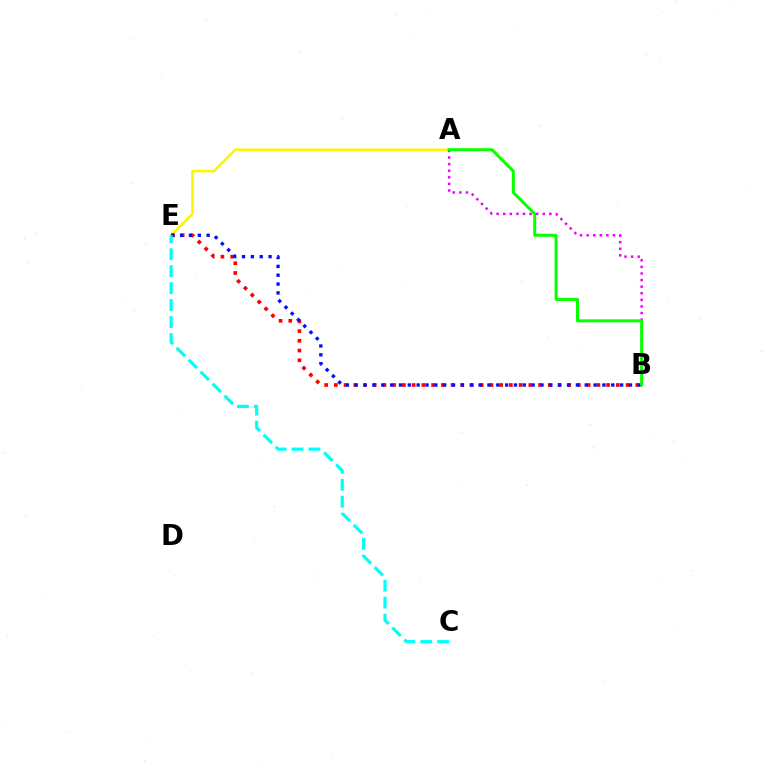{('A', 'E'): [{'color': '#fcf500', 'line_style': 'solid', 'thickness': 1.81}], ('B', 'E'): [{'color': '#ff0000', 'line_style': 'dotted', 'thickness': 2.64}, {'color': '#0010ff', 'line_style': 'dotted', 'thickness': 2.4}], ('A', 'B'): [{'color': '#ee00ff', 'line_style': 'dotted', 'thickness': 1.79}, {'color': '#08ff00', 'line_style': 'solid', 'thickness': 2.16}], ('C', 'E'): [{'color': '#00fff6', 'line_style': 'dashed', 'thickness': 2.3}]}